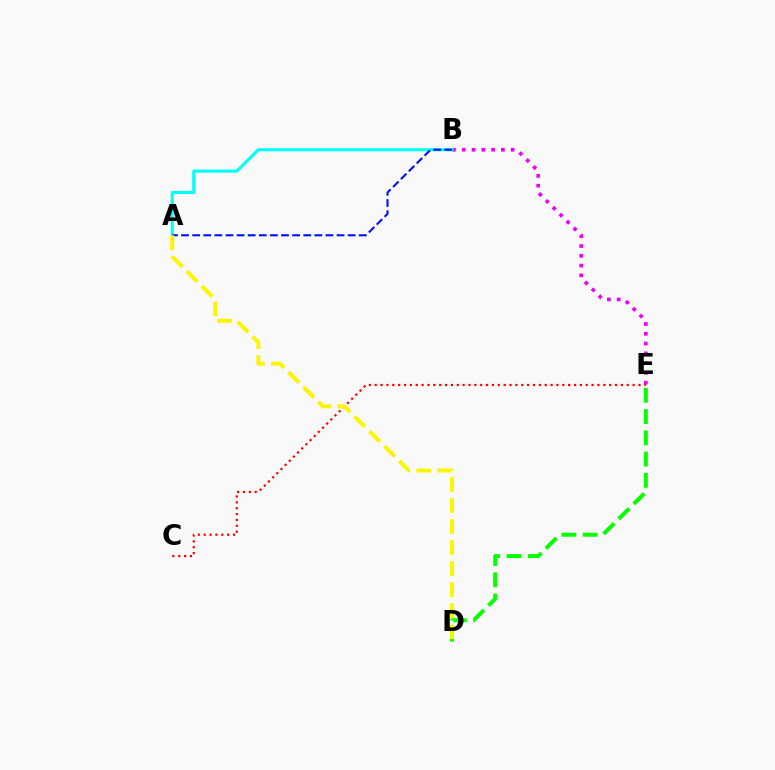{('B', 'E'): [{'color': '#ee00ff', 'line_style': 'dotted', 'thickness': 2.66}], ('D', 'E'): [{'color': '#08ff00', 'line_style': 'dashed', 'thickness': 2.89}], ('A', 'B'): [{'color': '#00fff6', 'line_style': 'solid', 'thickness': 2.23}, {'color': '#0010ff', 'line_style': 'dashed', 'thickness': 1.51}], ('C', 'E'): [{'color': '#ff0000', 'line_style': 'dotted', 'thickness': 1.59}], ('A', 'D'): [{'color': '#fcf500', 'line_style': 'dashed', 'thickness': 2.86}]}